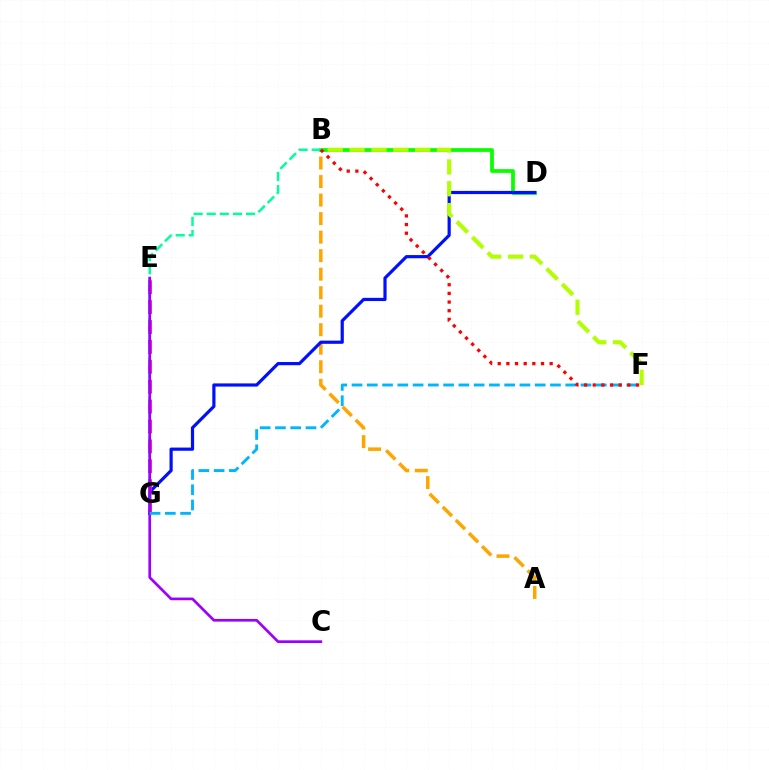{('A', 'B'): [{'color': '#ffa500', 'line_style': 'dashed', 'thickness': 2.52}], ('B', 'D'): [{'color': '#08ff00', 'line_style': 'solid', 'thickness': 2.69}], ('D', 'G'): [{'color': '#0010ff', 'line_style': 'solid', 'thickness': 2.3}], ('E', 'G'): [{'color': '#ff00bd', 'line_style': 'dashed', 'thickness': 2.7}], ('B', 'G'): [{'color': '#00ff9d', 'line_style': 'dashed', 'thickness': 1.78}], ('C', 'E'): [{'color': '#9b00ff', 'line_style': 'solid', 'thickness': 1.93}], ('F', 'G'): [{'color': '#00b5ff', 'line_style': 'dashed', 'thickness': 2.07}], ('B', 'F'): [{'color': '#b3ff00', 'line_style': 'dashed', 'thickness': 2.97}, {'color': '#ff0000', 'line_style': 'dotted', 'thickness': 2.35}]}